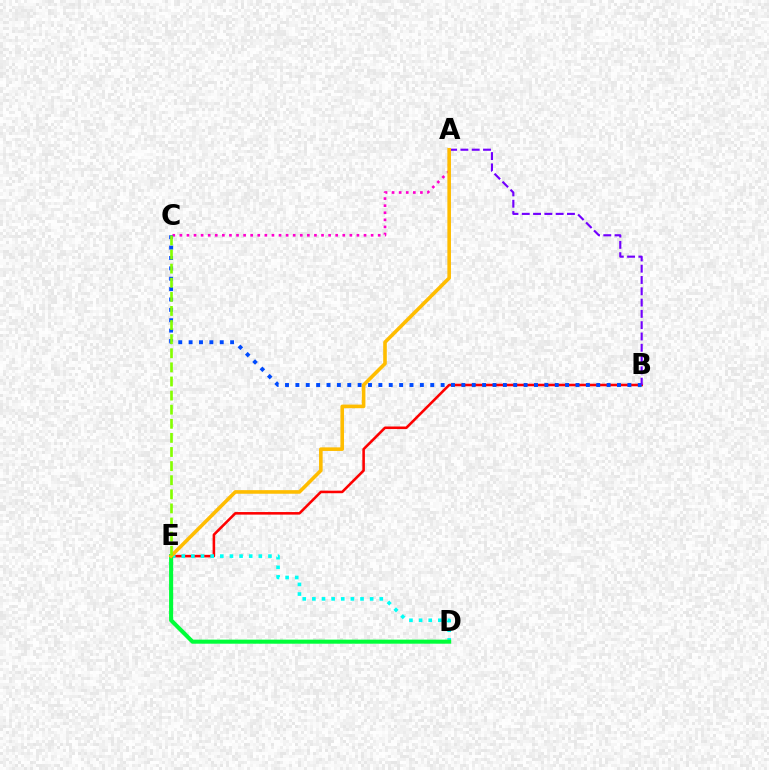{('A', 'C'): [{'color': '#ff00cf', 'line_style': 'dotted', 'thickness': 1.92}], ('B', 'E'): [{'color': '#ff0000', 'line_style': 'solid', 'thickness': 1.85}], ('D', 'E'): [{'color': '#00fff6', 'line_style': 'dotted', 'thickness': 2.62}, {'color': '#00ff39', 'line_style': 'solid', 'thickness': 2.93}], ('B', 'C'): [{'color': '#004bff', 'line_style': 'dotted', 'thickness': 2.82}], ('A', 'B'): [{'color': '#7200ff', 'line_style': 'dashed', 'thickness': 1.53}], ('A', 'E'): [{'color': '#ffbd00', 'line_style': 'solid', 'thickness': 2.59}], ('C', 'E'): [{'color': '#84ff00', 'line_style': 'dashed', 'thickness': 1.92}]}